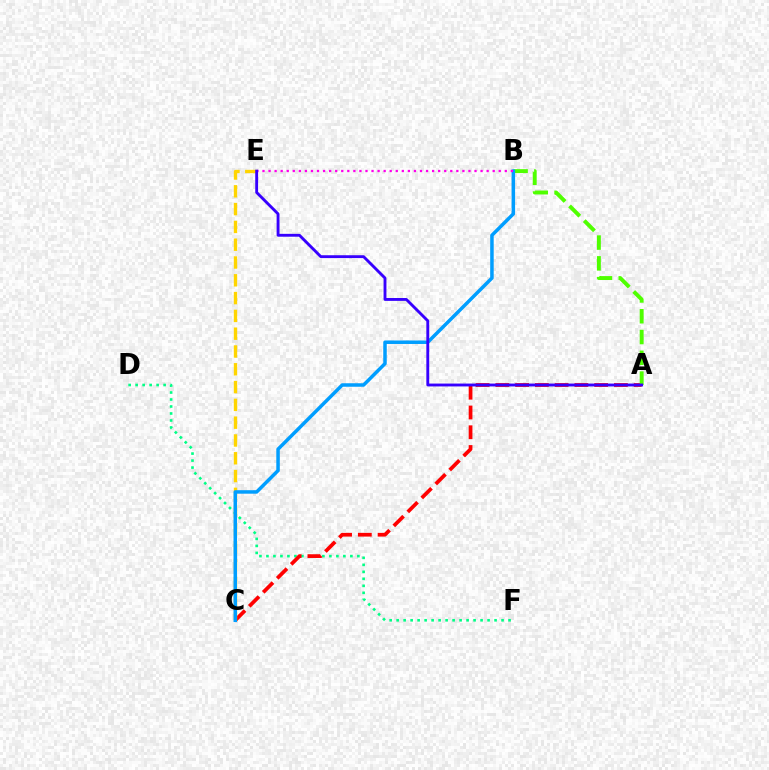{('D', 'F'): [{'color': '#00ff86', 'line_style': 'dotted', 'thickness': 1.9}], ('A', 'C'): [{'color': '#ff0000', 'line_style': 'dashed', 'thickness': 2.68}], ('A', 'B'): [{'color': '#4fff00', 'line_style': 'dashed', 'thickness': 2.82}], ('C', 'E'): [{'color': '#ffd500', 'line_style': 'dashed', 'thickness': 2.42}], ('B', 'C'): [{'color': '#009eff', 'line_style': 'solid', 'thickness': 2.52}], ('B', 'E'): [{'color': '#ff00ed', 'line_style': 'dotted', 'thickness': 1.65}], ('A', 'E'): [{'color': '#3700ff', 'line_style': 'solid', 'thickness': 2.06}]}